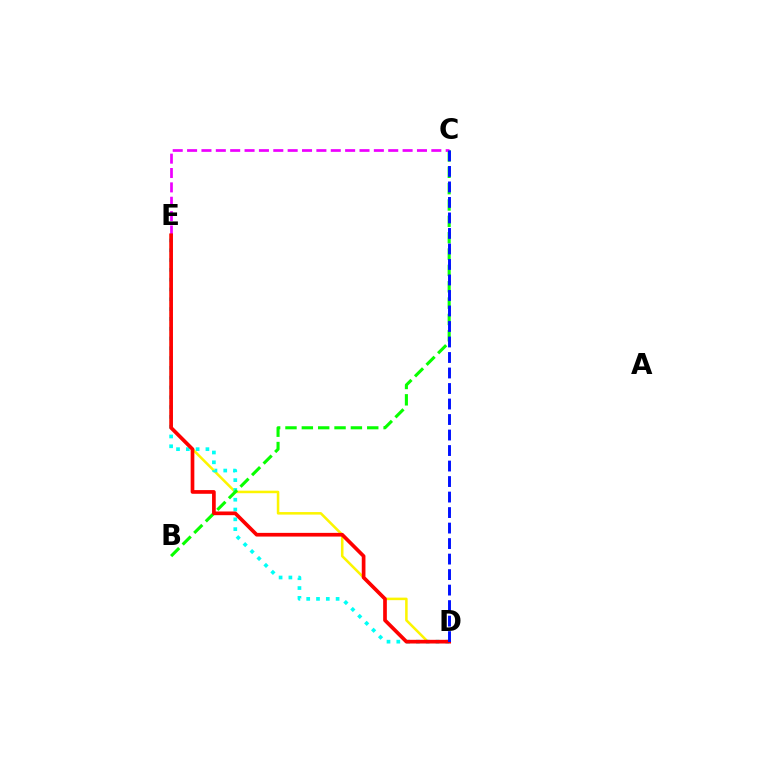{('D', 'E'): [{'color': '#fcf500', 'line_style': 'solid', 'thickness': 1.83}, {'color': '#00fff6', 'line_style': 'dotted', 'thickness': 2.66}, {'color': '#ff0000', 'line_style': 'solid', 'thickness': 2.66}], ('B', 'C'): [{'color': '#08ff00', 'line_style': 'dashed', 'thickness': 2.22}], ('C', 'E'): [{'color': '#ee00ff', 'line_style': 'dashed', 'thickness': 1.95}], ('C', 'D'): [{'color': '#0010ff', 'line_style': 'dashed', 'thickness': 2.11}]}